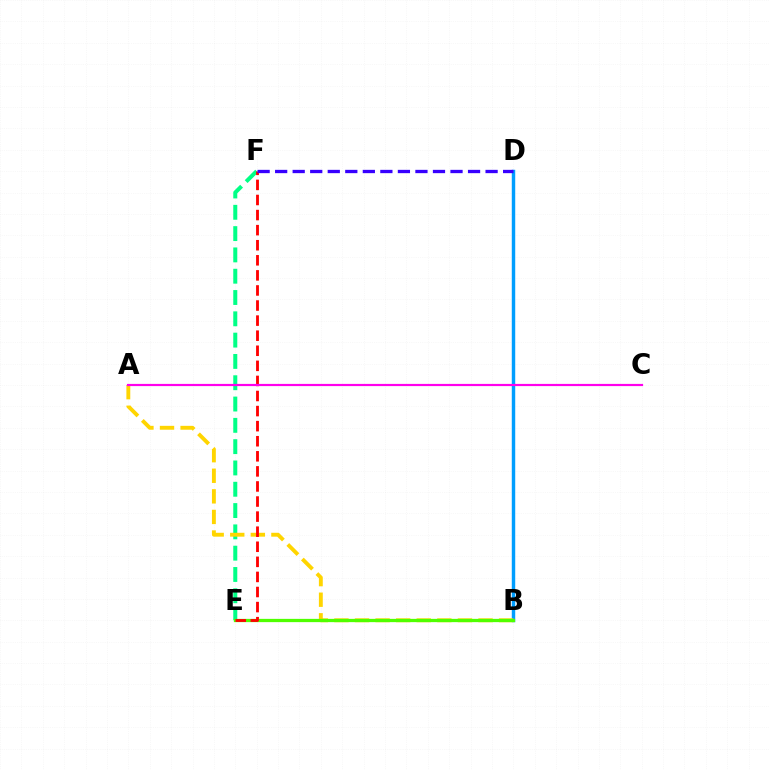{('B', 'D'): [{'color': '#009eff', 'line_style': 'solid', 'thickness': 2.47}], ('E', 'F'): [{'color': '#00ff86', 'line_style': 'dashed', 'thickness': 2.89}, {'color': '#ff0000', 'line_style': 'dashed', 'thickness': 2.05}], ('A', 'B'): [{'color': '#ffd500', 'line_style': 'dashed', 'thickness': 2.8}], ('B', 'E'): [{'color': '#4fff00', 'line_style': 'solid', 'thickness': 2.35}], ('D', 'F'): [{'color': '#3700ff', 'line_style': 'dashed', 'thickness': 2.38}], ('A', 'C'): [{'color': '#ff00ed', 'line_style': 'solid', 'thickness': 1.58}]}